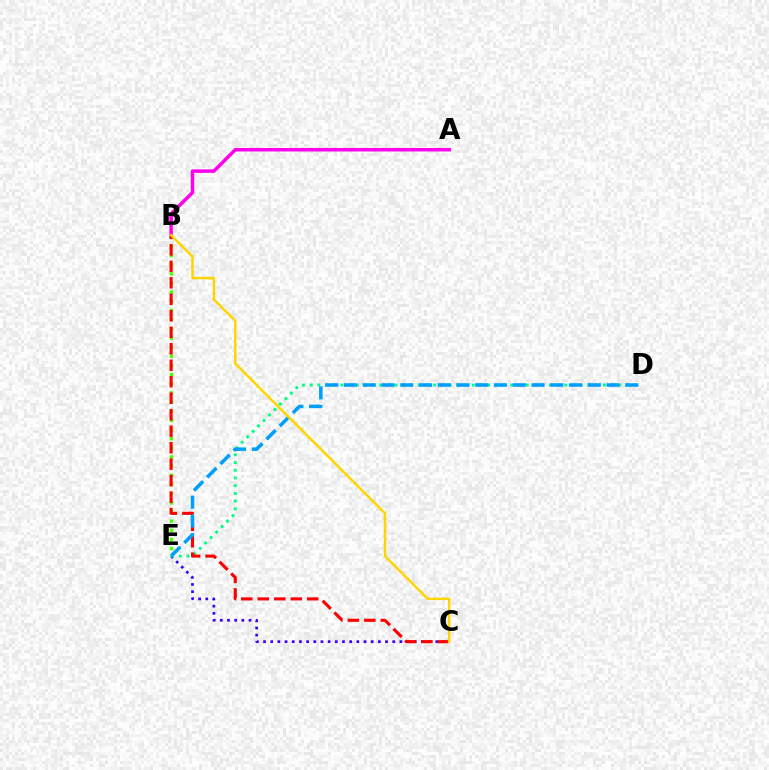{('C', 'E'): [{'color': '#3700ff', 'line_style': 'dotted', 'thickness': 1.95}], ('B', 'E'): [{'color': '#4fff00', 'line_style': 'dotted', 'thickness': 2.49}], ('D', 'E'): [{'color': '#00ff86', 'line_style': 'dotted', 'thickness': 2.1}, {'color': '#009eff', 'line_style': 'dashed', 'thickness': 2.55}], ('A', 'B'): [{'color': '#ff00ed', 'line_style': 'solid', 'thickness': 2.52}], ('B', 'C'): [{'color': '#ff0000', 'line_style': 'dashed', 'thickness': 2.24}, {'color': '#ffd500', 'line_style': 'solid', 'thickness': 1.77}]}